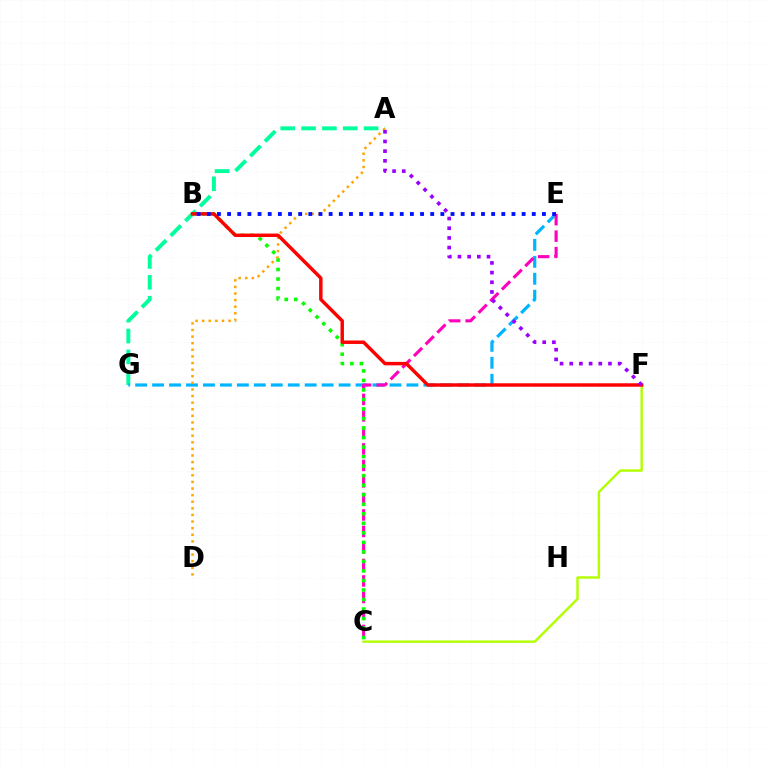{('A', 'G'): [{'color': '#00ff9d', 'line_style': 'dashed', 'thickness': 2.83}], ('E', 'G'): [{'color': '#00b5ff', 'line_style': 'dashed', 'thickness': 2.3}], ('C', 'E'): [{'color': '#ff00bd', 'line_style': 'dashed', 'thickness': 2.24}], ('C', 'F'): [{'color': '#b3ff00', 'line_style': 'solid', 'thickness': 1.74}], ('B', 'C'): [{'color': '#08ff00', 'line_style': 'dotted', 'thickness': 2.59}], ('A', 'D'): [{'color': '#ffa500', 'line_style': 'dotted', 'thickness': 1.79}], ('B', 'F'): [{'color': '#ff0000', 'line_style': 'solid', 'thickness': 2.48}], ('B', 'E'): [{'color': '#0010ff', 'line_style': 'dotted', 'thickness': 2.76}], ('A', 'F'): [{'color': '#9b00ff', 'line_style': 'dotted', 'thickness': 2.63}]}